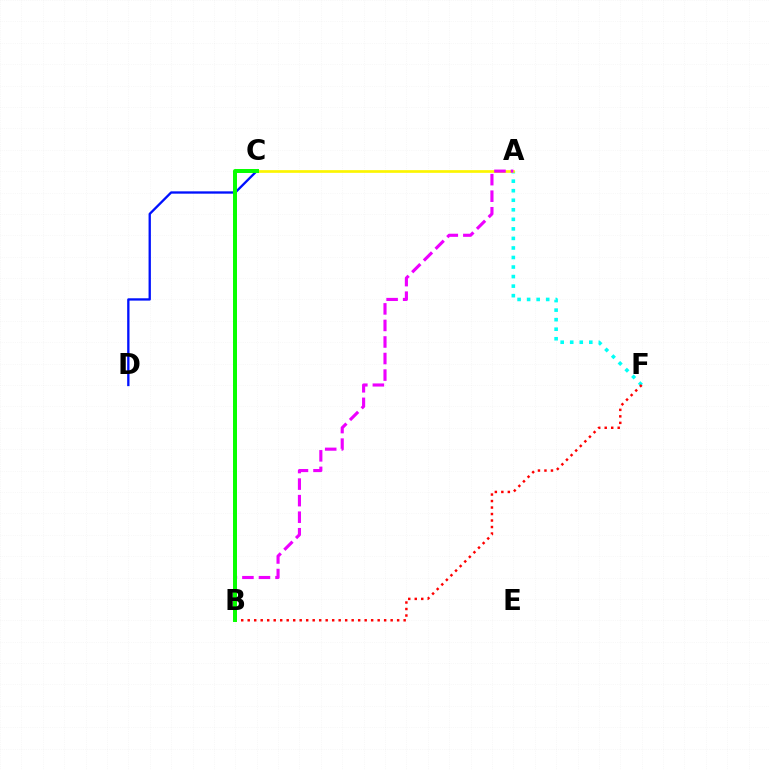{('A', 'F'): [{'color': '#00fff6', 'line_style': 'dotted', 'thickness': 2.59}], ('A', 'C'): [{'color': '#fcf500', 'line_style': 'solid', 'thickness': 1.94}], ('B', 'F'): [{'color': '#ff0000', 'line_style': 'dotted', 'thickness': 1.77}], ('C', 'D'): [{'color': '#0010ff', 'line_style': 'solid', 'thickness': 1.67}], ('A', 'B'): [{'color': '#ee00ff', 'line_style': 'dashed', 'thickness': 2.25}], ('B', 'C'): [{'color': '#08ff00', 'line_style': 'solid', 'thickness': 2.86}]}